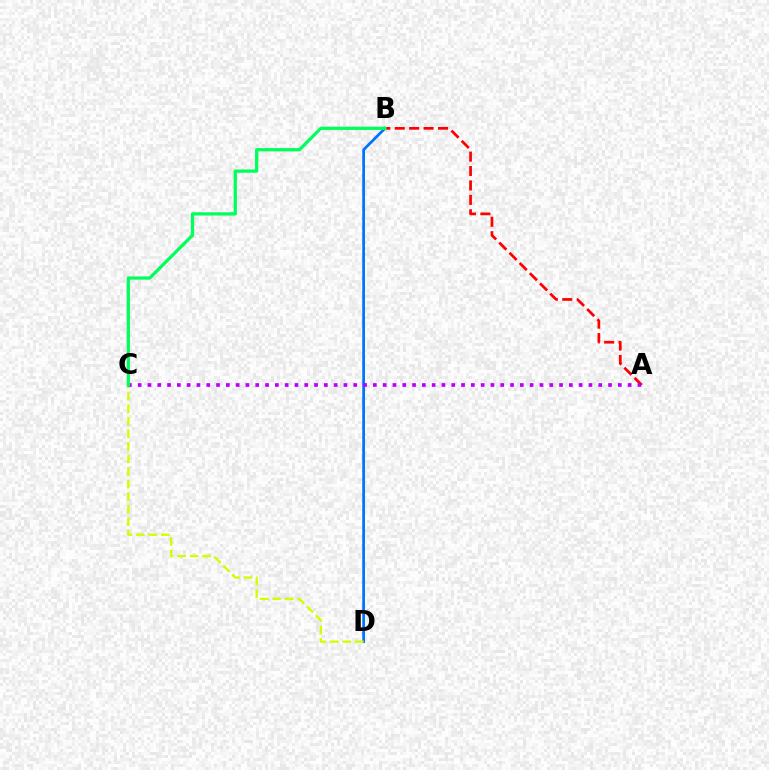{('B', 'D'): [{'color': '#0074ff', 'line_style': 'solid', 'thickness': 1.97}], ('A', 'B'): [{'color': '#ff0000', 'line_style': 'dashed', 'thickness': 1.96}], ('C', 'D'): [{'color': '#d1ff00', 'line_style': 'dashed', 'thickness': 1.7}], ('A', 'C'): [{'color': '#b900ff', 'line_style': 'dotted', 'thickness': 2.66}], ('B', 'C'): [{'color': '#00ff5c', 'line_style': 'solid', 'thickness': 2.34}]}